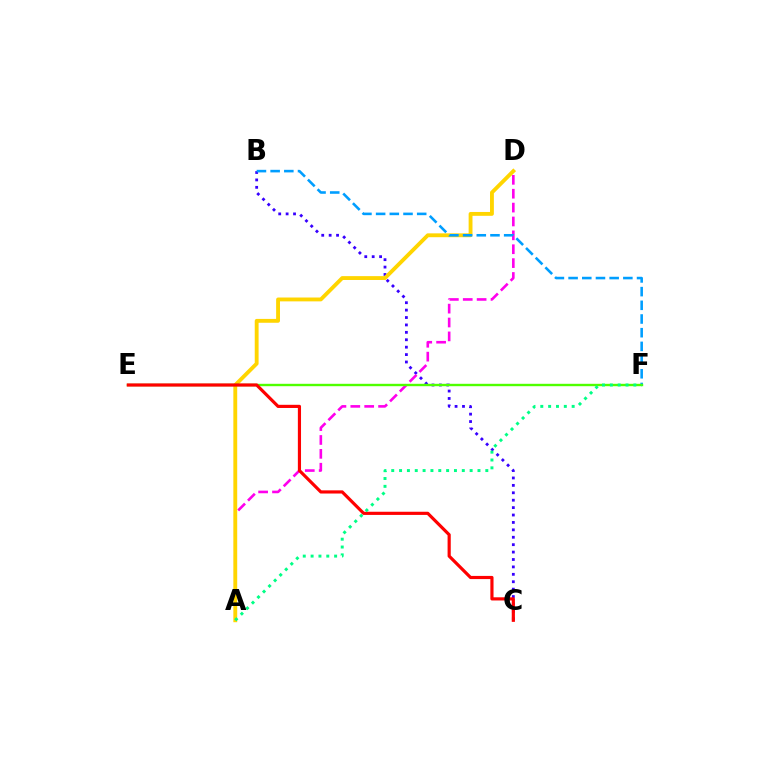{('B', 'C'): [{'color': '#3700ff', 'line_style': 'dotted', 'thickness': 2.01}], ('A', 'D'): [{'color': '#ff00ed', 'line_style': 'dashed', 'thickness': 1.89}, {'color': '#ffd500', 'line_style': 'solid', 'thickness': 2.78}], ('B', 'F'): [{'color': '#009eff', 'line_style': 'dashed', 'thickness': 1.86}], ('E', 'F'): [{'color': '#4fff00', 'line_style': 'solid', 'thickness': 1.72}], ('C', 'E'): [{'color': '#ff0000', 'line_style': 'solid', 'thickness': 2.28}], ('A', 'F'): [{'color': '#00ff86', 'line_style': 'dotted', 'thickness': 2.13}]}